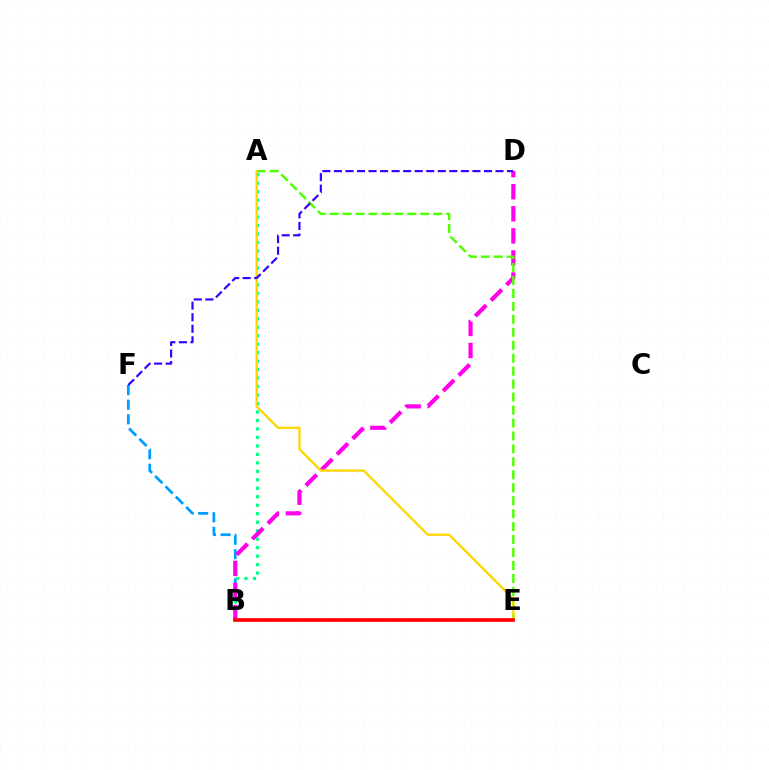{('B', 'F'): [{'color': '#009eff', 'line_style': 'dashed', 'thickness': 1.98}], ('A', 'B'): [{'color': '#00ff86', 'line_style': 'dotted', 'thickness': 2.3}], ('B', 'D'): [{'color': '#ff00ed', 'line_style': 'dashed', 'thickness': 3.0}], ('A', 'E'): [{'color': '#4fff00', 'line_style': 'dashed', 'thickness': 1.76}, {'color': '#ffd500', 'line_style': 'solid', 'thickness': 1.65}], ('D', 'F'): [{'color': '#3700ff', 'line_style': 'dashed', 'thickness': 1.57}], ('B', 'E'): [{'color': '#ff0000', 'line_style': 'solid', 'thickness': 2.66}]}